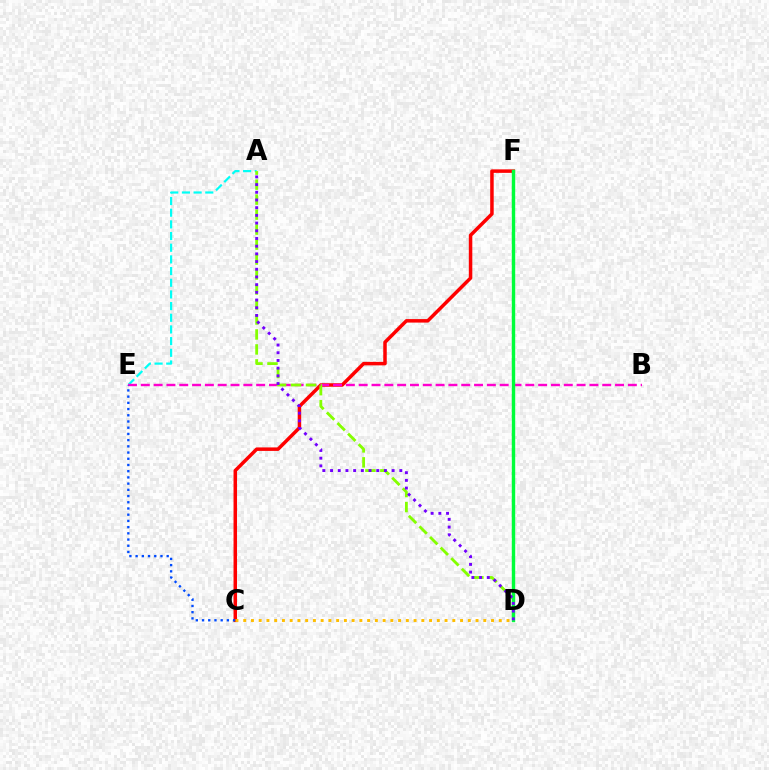{('C', 'F'): [{'color': '#ff0000', 'line_style': 'solid', 'thickness': 2.52}], ('A', 'E'): [{'color': '#00fff6', 'line_style': 'dashed', 'thickness': 1.59}], ('B', 'E'): [{'color': '#ff00cf', 'line_style': 'dashed', 'thickness': 1.74}], ('A', 'D'): [{'color': '#84ff00', 'line_style': 'dashed', 'thickness': 2.04}, {'color': '#7200ff', 'line_style': 'dotted', 'thickness': 2.09}], ('D', 'F'): [{'color': '#00ff39', 'line_style': 'solid', 'thickness': 2.45}], ('C', 'E'): [{'color': '#004bff', 'line_style': 'dotted', 'thickness': 1.69}], ('C', 'D'): [{'color': '#ffbd00', 'line_style': 'dotted', 'thickness': 2.1}]}